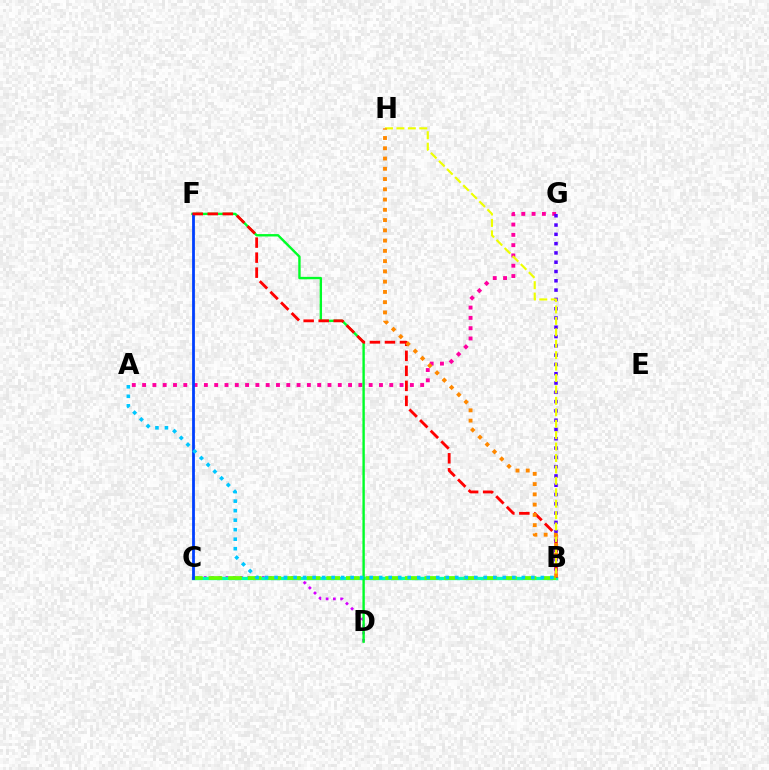{('C', 'D'): [{'color': '#d600ff', 'line_style': 'dotted', 'thickness': 1.97}], ('A', 'G'): [{'color': '#ff00a0', 'line_style': 'dotted', 'thickness': 2.8}], ('B', 'C'): [{'color': '#00ffaf', 'line_style': 'solid', 'thickness': 2.4}, {'color': '#66ff00', 'line_style': 'dashed', 'thickness': 2.67}], ('D', 'F'): [{'color': '#00ff27', 'line_style': 'solid', 'thickness': 1.72}], ('B', 'G'): [{'color': '#4f00ff', 'line_style': 'dotted', 'thickness': 2.52}], ('C', 'F'): [{'color': '#003fff', 'line_style': 'solid', 'thickness': 2.01}], ('B', 'F'): [{'color': '#ff0000', 'line_style': 'dashed', 'thickness': 2.04}], ('B', 'H'): [{'color': '#eeff00', 'line_style': 'dashed', 'thickness': 1.55}, {'color': '#ff8800', 'line_style': 'dotted', 'thickness': 2.79}], ('A', 'B'): [{'color': '#00c7ff', 'line_style': 'dotted', 'thickness': 2.58}]}